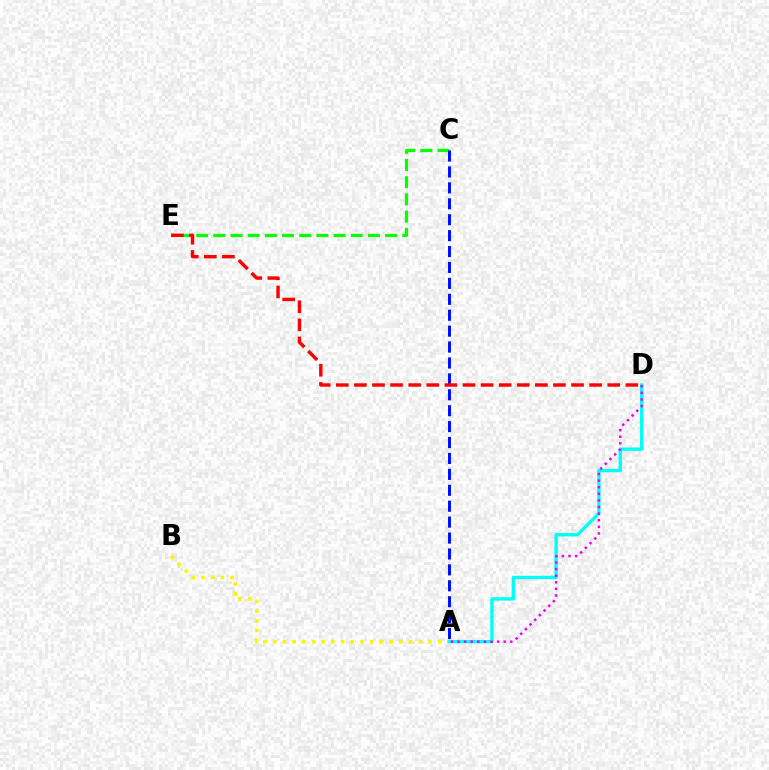{('C', 'E'): [{'color': '#08ff00', 'line_style': 'dashed', 'thickness': 2.33}], ('A', 'B'): [{'color': '#fcf500', 'line_style': 'dotted', 'thickness': 2.64}], ('A', 'D'): [{'color': '#00fff6', 'line_style': 'solid', 'thickness': 2.43}, {'color': '#ee00ff', 'line_style': 'dotted', 'thickness': 1.79}], ('A', 'C'): [{'color': '#0010ff', 'line_style': 'dashed', 'thickness': 2.16}], ('D', 'E'): [{'color': '#ff0000', 'line_style': 'dashed', 'thickness': 2.46}]}